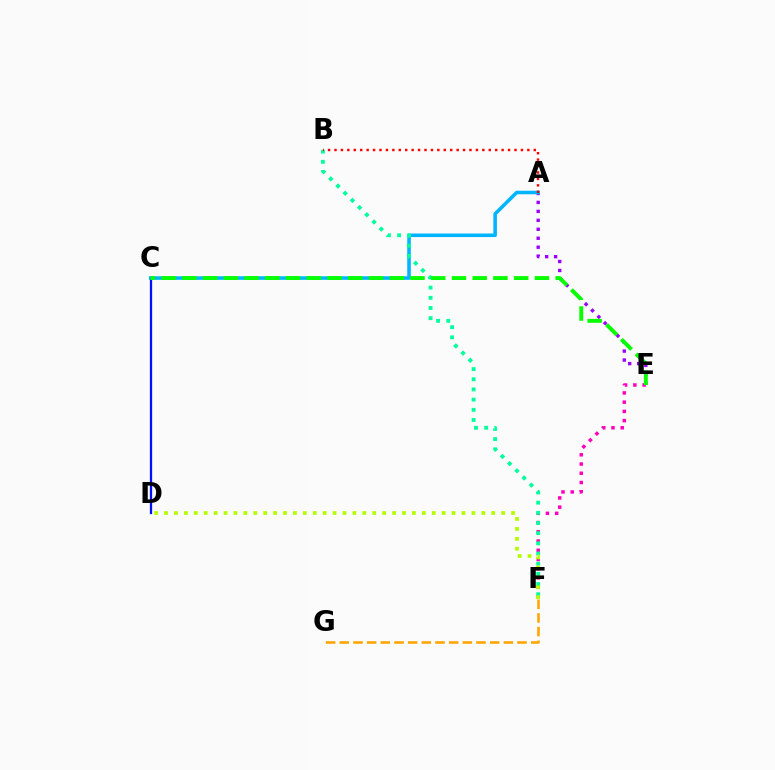{('A', 'E'): [{'color': '#9b00ff', 'line_style': 'dotted', 'thickness': 2.43}], ('E', 'F'): [{'color': '#ff00bd', 'line_style': 'dotted', 'thickness': 2.51}], ('C', 'D'): [{'color': '#0010ff', 'line_style': 'solid', 'thickness': 1.64}], ('A', 'C'): [{'color': '#00b5ff', 'line_style': 'solid', 'thickness': 2.57}], ('B', 'F'): [{'color': '#00ff9d', 'line_style': 'dotted', 'thickness': 2.76}], ('A', 'B'): [{'color': '#ff0000', 'line_style': 'dotted', 'thickness': 1.75}], ('D', 'F'): [{'color': '#b3ff00', 'line_style': 'dotted', 'thickness': 2.69}], ('F', 'G'): [{'color': '#ffa500', 'line_style': 'dashed', 'thickness': 1.86}], ('C', 'E'): [{'color': '#08ff00', 'line_style': 'dashed', 'thickness': 2.82}]}